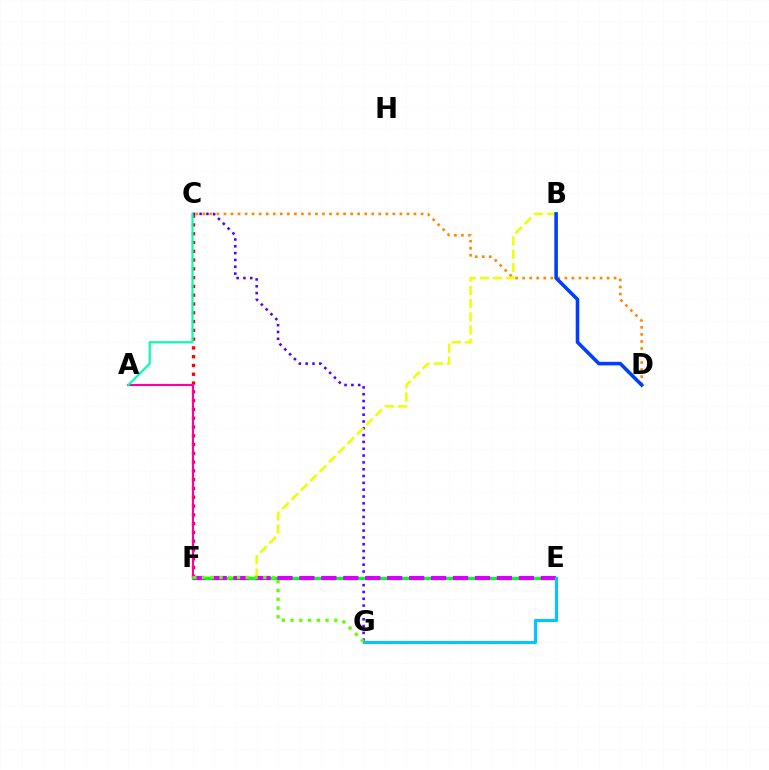{('C', 'F'): [{'color': '#ff0000', 'line_style': 'dotted', 'thickness': 2.39}], ('A', 'F'): [{'color': '#ff00a0', 'line_style': 'solid', 'thickness': 1.56}], ('C', 'D'): [{'color': '#ff8800', 'line_style': 'dotted', 'thickness': 1.91}], ('C', 'G'): [{'color': '#4f00ff', 'line_style': 'dotted', 'thickness': 1.85}], ('B', 'F'): [{'color': '#eeff00', 'line_style': 'dashed', 'thickness': 1.79}], ('A', 'C'): [{'color': '#00ffaf', 'line_style': 'solid', 'thickness': 1.54}], ('E', 'F'): [{'color': '#00ff27', 'line_style': 'solid', 'thickness': 2.3}, {'color': '#d600ff', 'line_style': 'dashed', 'thickness': 2.98}], ('F', 'G'): [{'color': '#66ff00', 'line_style': 'dotted', 'thickness': 2.38}], ('B', 'D'): [{'color': '#003fff', 'line_style': 'solid', 'thickness': 2.57}], ('E', 'G'): [{'color': '#00c7ff', 'line_style': 'solid', 'thickness': 2.21}]}